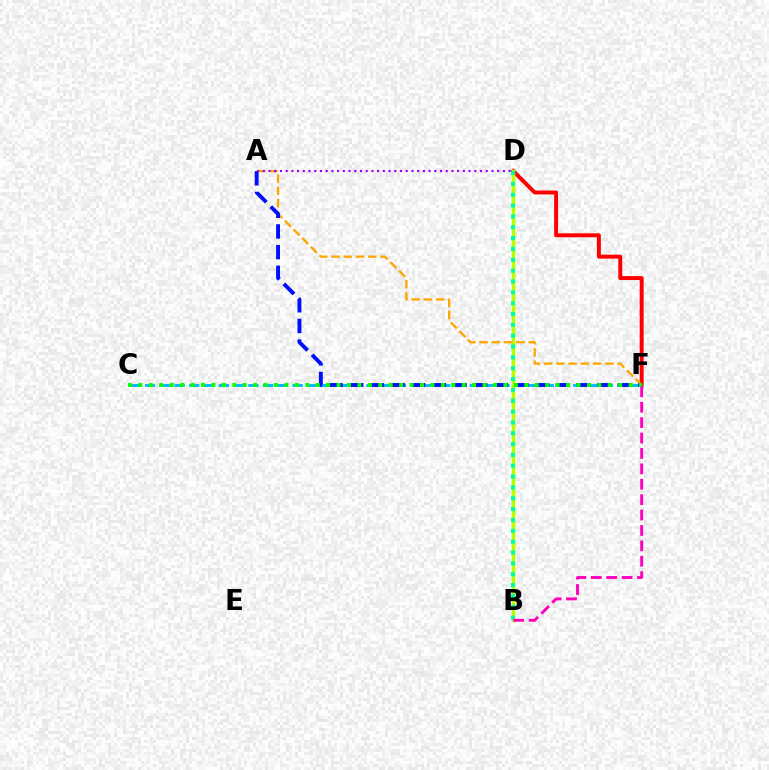{('D', 'F'): [{'color': '#ff0000', 'line_style': 'solid', 'thickness': 2.84}], ('B', 'D'): [{'color': '#b3ff00', 'line_style': 'solid', 'thickness': 2.45}, {'color': '#00ff9d', 'line_style': 'dotted', 'thickness': 2.95}], ('C', 'F'): [{'color': '#00b5ff', 'line_style': 'dashed', 'thickness': 2.01}, {'color': '#08ff00', 'line_style': 'dotted', 'thickness': 2.83}], ('A', 'F'): [{'color': '#ffa500', 'line_style': 'dashed', 'thickness': 1.67}, {'color': '#0010ff', 'line_style': 'dashed', 'thickness': 2.81}], ('A', 'D'): [{'color': '#9b00ff', 'line_style': 'dotted', 'thickness': 1.55}], ('B', 'F'): [{'color': '#ff00bd', 'line_style': 'dashed', 'thickness': 2.09}]}